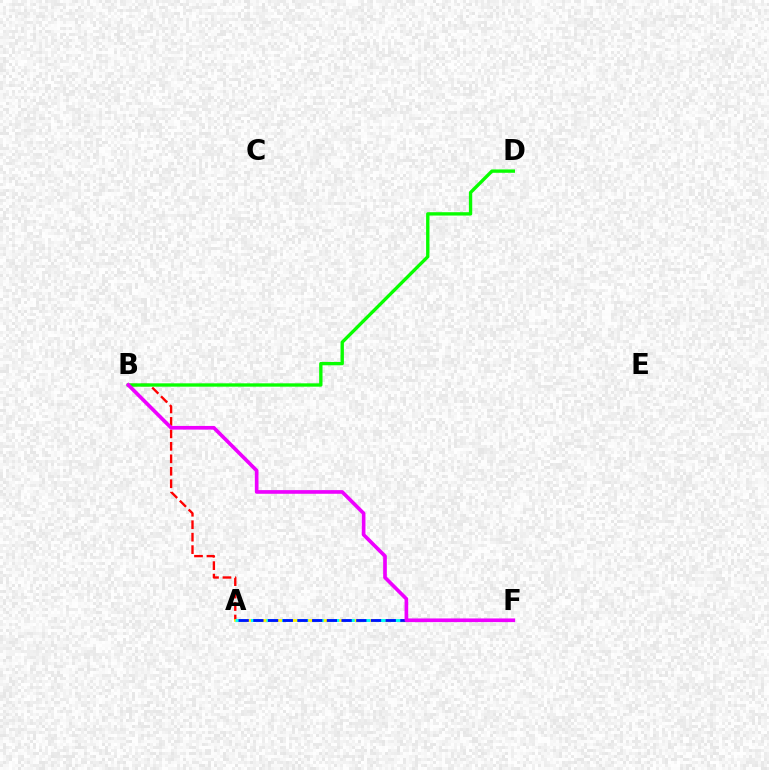{('A', 'B'): [{'color': '#ff0000', 'line_style': 'dashed', 'thickness': 1.69}], ('A', 'F'): [{'color': '#fcf500', 'line_style': 'solid', 'thickness': 1.98}, {'color': '#00fff6', 'line_style': 'dashed', 'thickness': 2.1}, {'color': '#0010ff', 'line_style': 'dashed', 'thickness': 2.0}], ('B', 'D'): [{'color': '#08ff00', 'line_style': 'solid', 'thickness': 2.41}], ('B', 'F'): [{'color': '#ee00ff', 'line_style': 'solid', 'thickness': 2.64}]}